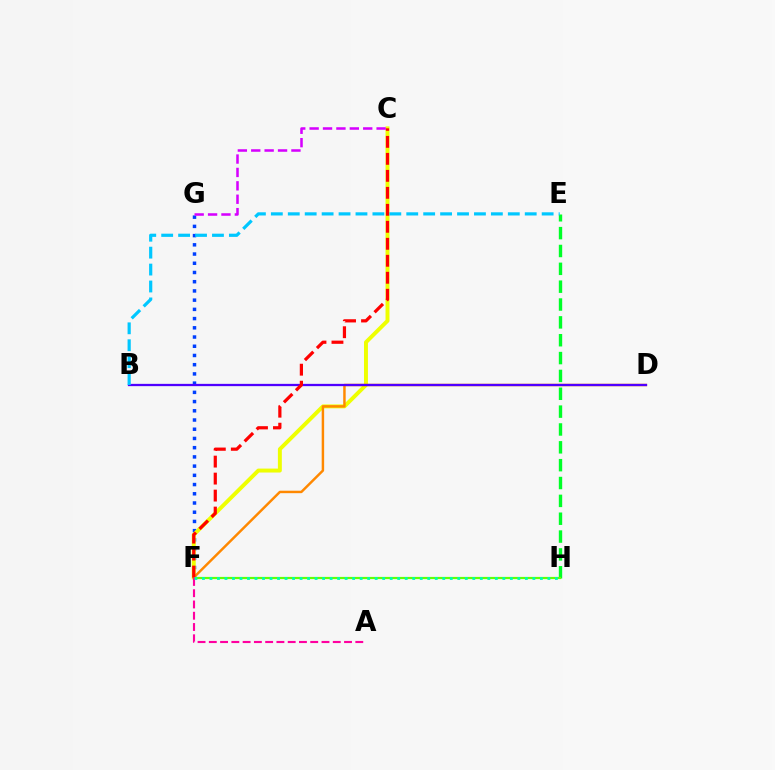{('F', 'G'): [{'color': '#003fff', 'line_style': 'dotted', 'thickness': 2.51}], ('C', 'F'): [{'color': '#eeff00', 'line_style': 'solid', 'thickness': 2.83}, {'color': '#ff0000', 'line_style': 'dashed', 'thickness': 2.31}], ('E', 'H'): [{'color': '#00ff27', 'line_style': 'dashed', 'thickness': 2.42}], ('F', 'H'): [{'color': '#66ff00', 'line_style': 'solid', 'thickness': 1.58}, {'color': '#00ffaf', 'line_style': 'dotted', 'thickness': 2.04}], ('D', 'F'): [{'color': '#ff8800', 'line_style': 'solid', 'thickness': 1.77}], ('B', 'D'): [{'color': '#4f00ff', 'line_style': 'solid', 'thickness': 1.64}], ('B', 'E'): [{'color': '#00c7ff', 'line_style': 'dashed', 'thickness': 2.3}], ('C', 'G'): [{'color': '#d600ff', 'line_style': 'dashed', 'thickness': 1.82}], ('A', 'F'): [{'color': '#ff00a0', 'line_style': 'dashed', 'thickness': 1.53}]}